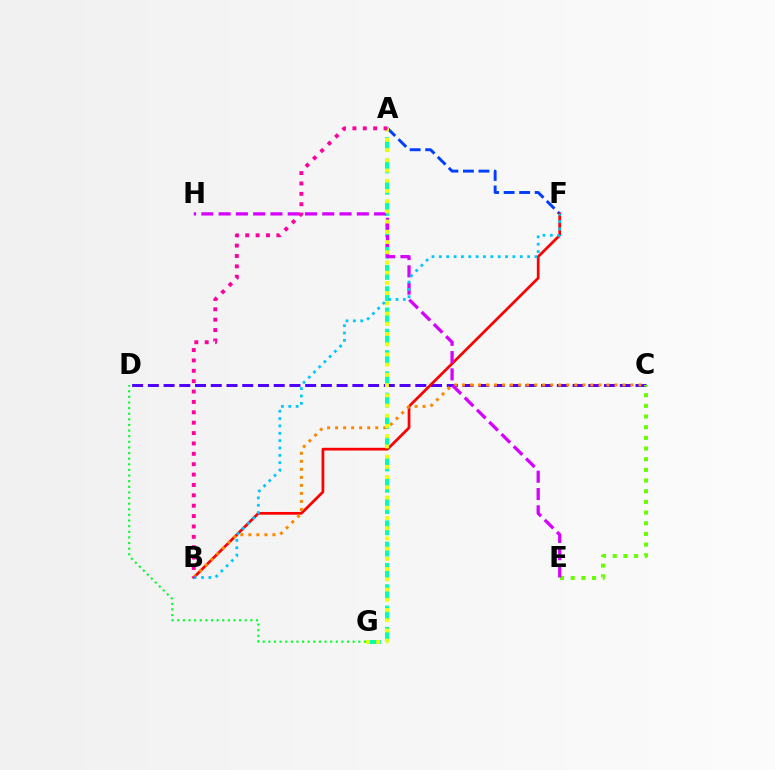{('A', 'F'): [{'color': '#003fff', 'line_style': 'dashed', 'thickness': 2.11}], ('D', 'G'): [{'color': '#00ff27', 'line_style': 'dotted', 'thickness': 1.53}], ('A', 'G'): [{'color': '#00ffaf', 'line_style': 'dashed', 'thickness': 2.89}, {'color': '#eeff00', 'line_style': 'dotted', 'thickness': 2.78}], ('C', 'D'): [{'color': '#4f00ff', 'line_style': 'dashed', 'thickness': 2.14}], ('B', 'F'): [{'color': '#ff0000', 'line_style': 'solid', 'thickness': 1.96}, {'color': '#00c7ff', 'line_style': 'dotted', 'thickness': 2.0}], ('B', 'C'): [{'color': '#ff8800', 'line_style': 'dotted', 'thickness': 2.18}], ('C', 'E'): [{'color': '#66ff00', 'line_style': 'dotted', 'thickness': 2.9}], ('E', 'H'): [{'color': '#d600ff', 'line_style': 'dashed', 'thickness': 2.35}], ('A', 'B'): [{'color': '#ff00a0', 'line_style': 'dotted', 'thickness': 2.82}]}